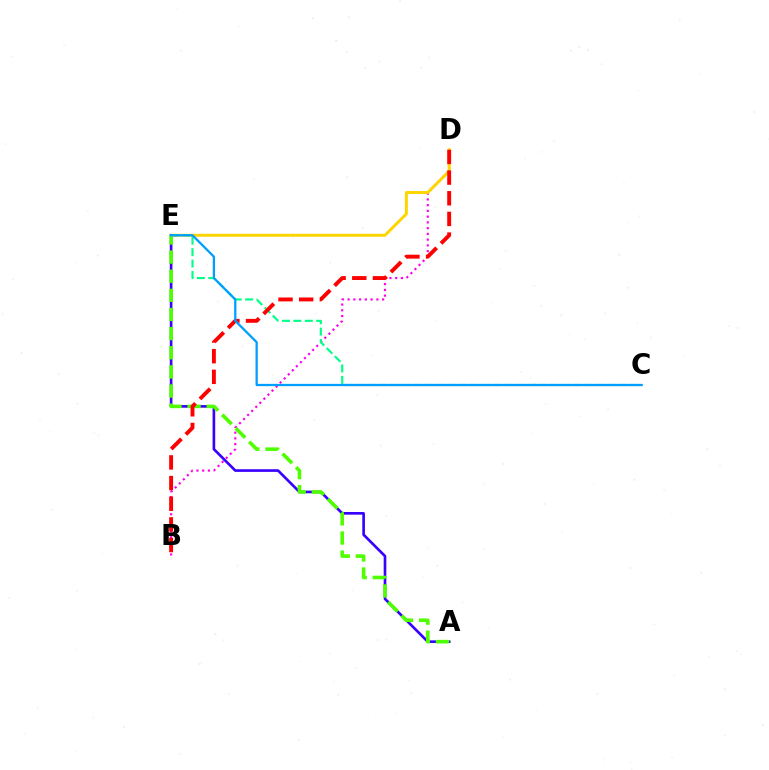{('B', 'D'): [{'color': '#ff00ed', 'line_style': 'dotted', 'thickness': 1.56}, {'color': '#ff0000', 'line_style': 'dashed', 'thickness': 2.81}], ('D', 'E'): [{'color': '#ffd500', 'line_style': 'solid', 'thickness': 2.13}], ('A', 'E'): [{'color': '#3700ff', 'line_style': 'solid', 'thickness': 1.91}, {'color': '#4fff00', 'line_style': 'dashed', 'thickness': 2.6}], ('C', 'E'): [{'color': '#00ff86', 'line_style': 'dashed', 'thickness': 1.55}, {'color': '#009eff', 'line_style': 'solid', 'thickness': 1.63}]}